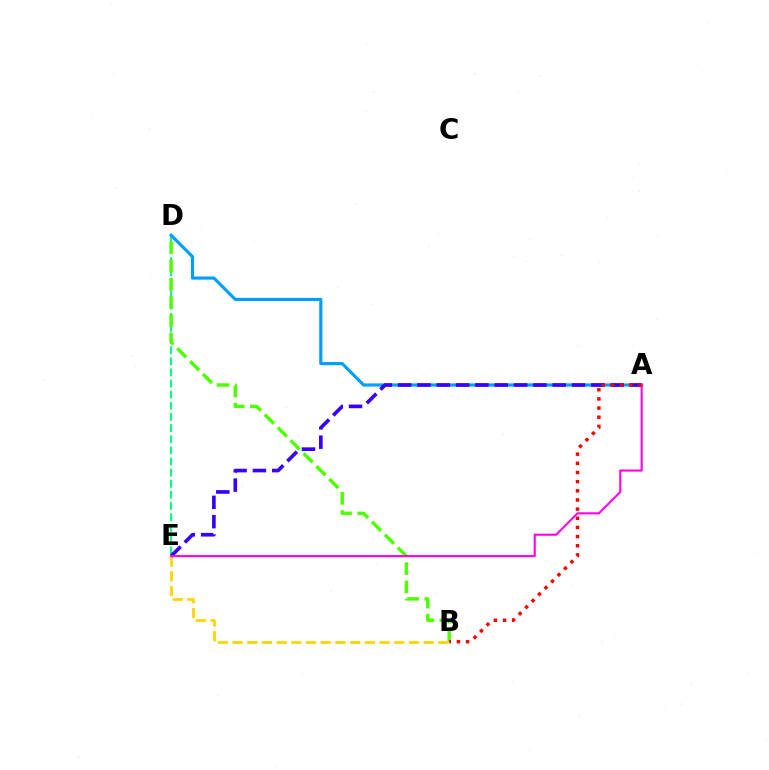{('D', 'E'): [{'color': '#00ff86', 'line_style': 'dashed', 'thickness': 1.51}], ('B', 'D'): [{'color': '#4fff00', 'line_style': 'dashed', 'thickness': 2.48}], ('B', 'E'): [{'color': '#ffd500', 'line_style': 'dashed', 'thickness': 2.0}], ('A', 'D'): [{'color': '#009eff', 'line_style': 'solid', 'thickness': 2.27}], ('A', 'E'): [{'color': '#3700ff', 'line_style': 'dashed', 'thickness': 2.62}, {'color': '#ff00ed', 'line_style': 'solid', 'thickness': 1.51}], ('A', 'B'): [{'color': '#ff0000', 'line_style': 'dotted', 'thickness': 2.49}]}